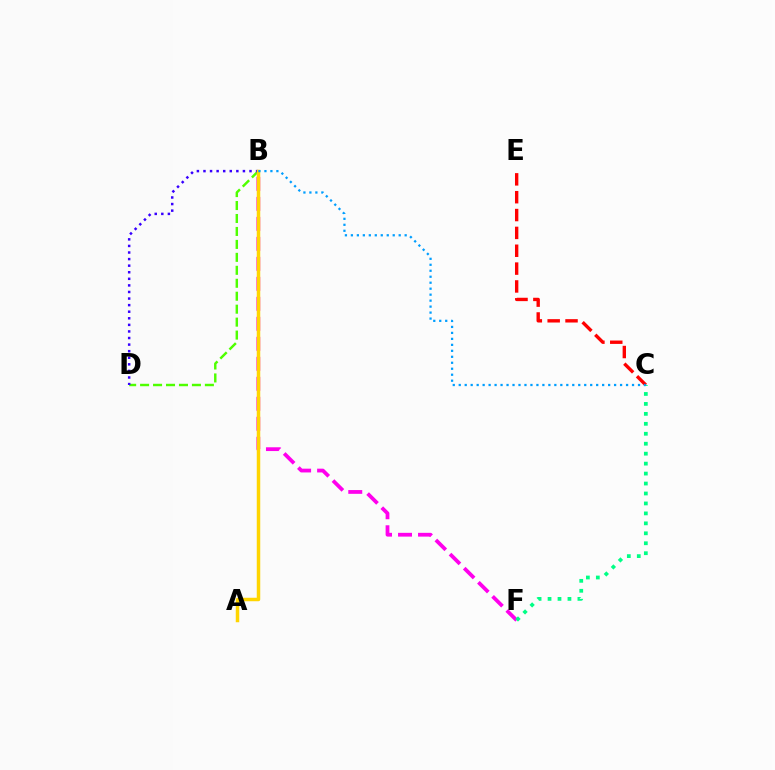{('C', 'E'): [{'color': '#ff0000', 'line_style': 'dashed', 'thickness': 2.42}], ('B', 'F'): [{'color': '#ff00ed', 'line_style': 'dashed', 'thickness': 2.72}], ('B', 'D'): [{'color': '#4fff00', 'line_style': 'dashed', 'thickness': 1.76}, {'color': '#3700ff', 'line_style': 'dotted', 'thickness': 1.79}], ('A', 'B'): [{'color': '#ffd500', 'line_style': 'solid', 'thickness': 2.5}], ('C', 'F'): [{'color': '#00ff86', 'line_style': 'dotted', 'thickness': 2.7}], ('B', 'C'): [{'color': '#009eff', 'line_style': 'dotted', 'thickness': 1.62}]}